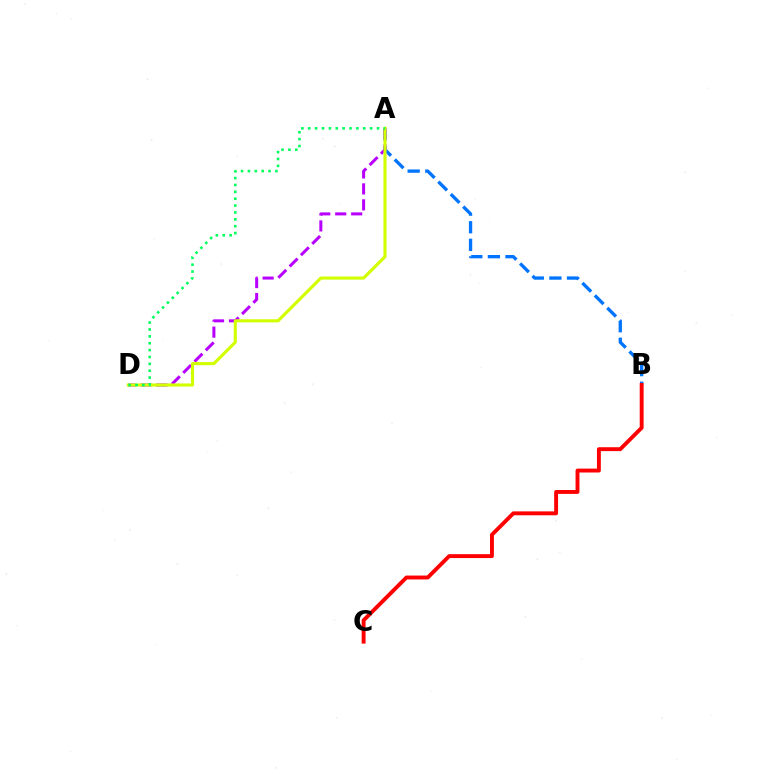{('A', 'B'): [{'color': '#0074ff', 'line_style': 'dashed', 'thickness': 2.39}], ('A', 'D'): [{'color': '#b900ff', 'line_style': 'dashed', 'thickness': 2.17}, {'color': '#d1ff00', 'line_style': 'solid', 'thickness': 2.25}, {'color': '#00ff5c', 'line_style': 'dotted', 'thickness': 1.87}], ('B', 'C'): [{'color': '#ff0000', 'line_style': 'solid', 'thickness': 2.8}]}